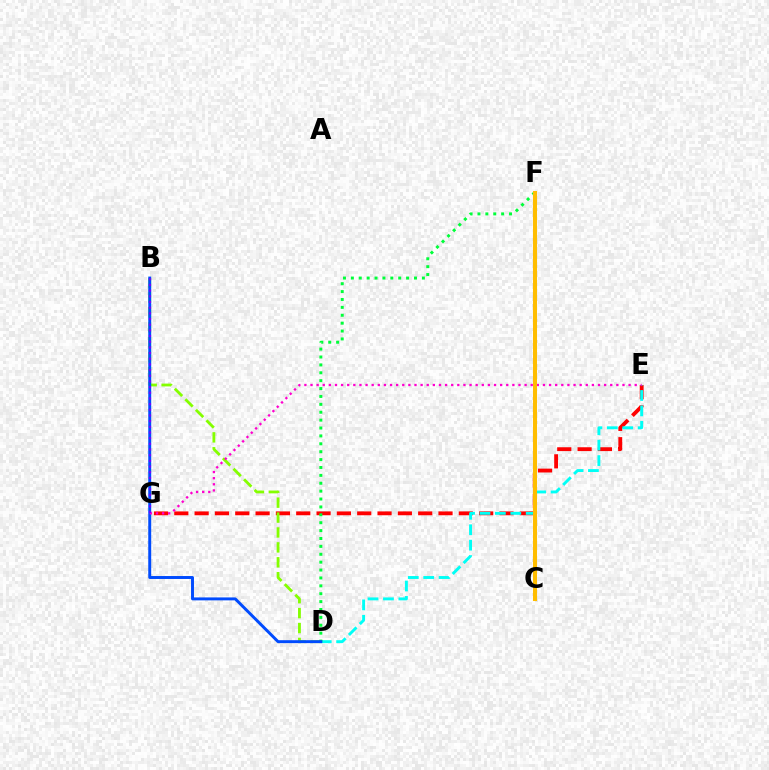{('E', 'G'): [{'color': '#ff0000', 'line_style': 'dashed', 'thickness': 2.76}, {'color': '#ff00cf', 'line_style': 'dotted', 'thickness': 1.66}], ('B', 'D'): [{'color': '#84ff00', 'line_style': 'dashed', 'thickness': 2.03}, {'color': '#004bff', 'line_style': 'solid', 'thickness': 2.12}], ('D', 'E'): [{'color': '#00fff6', 'line_style': 'dashed', 'thickness': 2.09}], ('D', 'F'): [{'color': '#00ff39', 'line_style': 'dotted', 'thickness': 2.14}], ('B', 'G'): [{'color': '#7200ff', 'line_style': 'dotted', 'thickness': 1.54}], ('C', 'F'): [{'color': '#ffbd00', 'line_style': 'solid', 'thickness': 2.92}]}